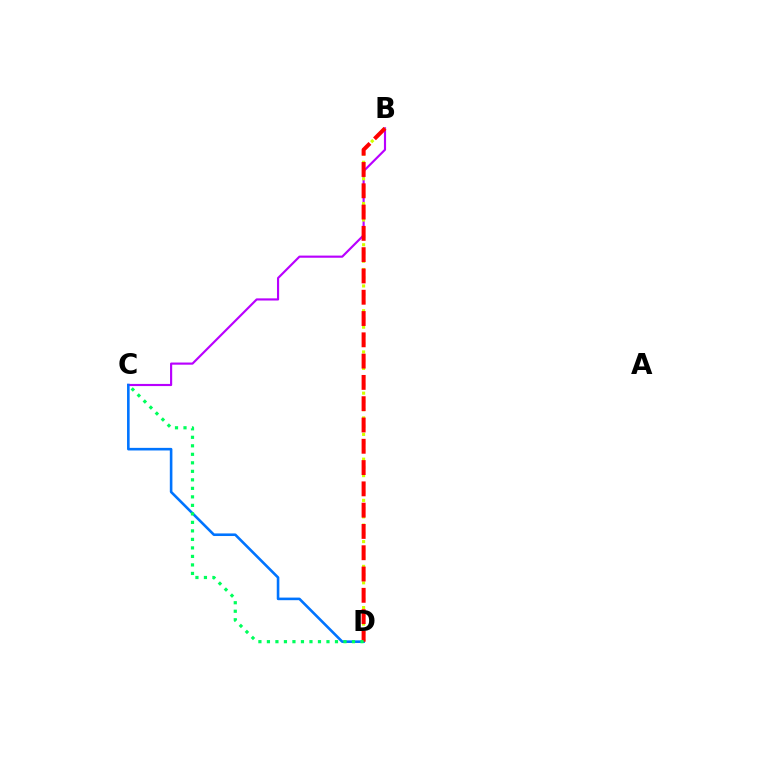{('B', 'C'): [{'color': '#b900ff', 'line_style': 'solid', 'thickness': 1.55}], ('B', 'D'): [{'color': '#d1ff00', 'line_style': 'dotted', 'thickness': 2.24}, {'color': '#ff0000', 'line_style': 'dashed', 'thickness': 2.89}], ('C', 'D'): [{'color': '#0074ff', 'line_style': 'solid', 'thickness': 1.87}, {'color': '#00ff5c', 'line_style': 'dotted', 'thickness': 2.31}]}